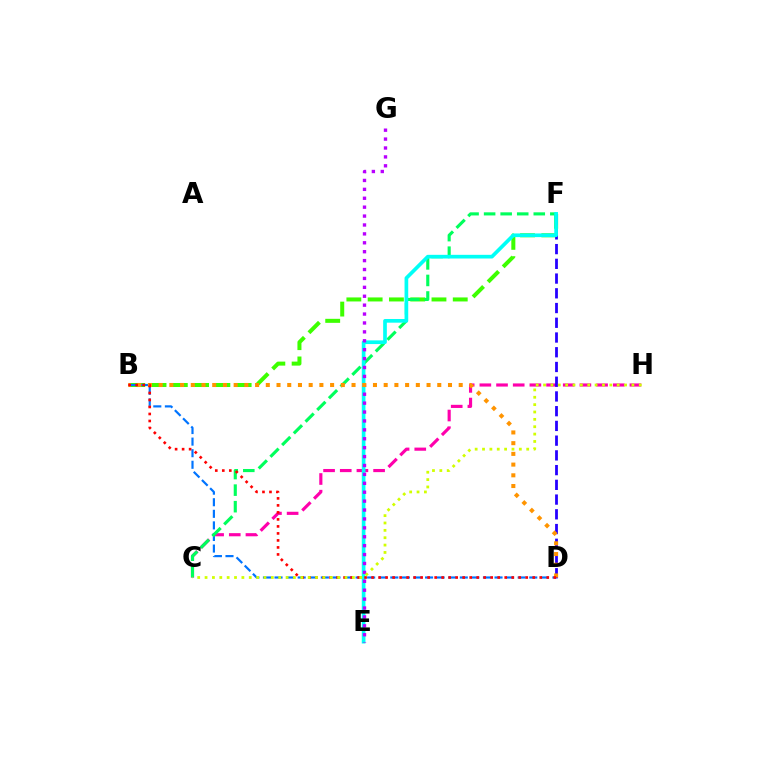{('C', 'H'): [{'color': '#ff00ac', 'line_style': 'dashed', 'thickness': 2.27}, {'color': '#d1ff00', 'line_style': 'dotted', 'thickness': 2.0}], ('B', 'F'): [{'color': '#3dff00', 'line_style': 'dashed', 'thickness': 2.89}], ('B', 'D'): [{'color': '#0074ff', 'line_style': 'dashed', 'thickness': 1.57}, {'color': '#ff9400', 'line_style': 'dotted', 'thickness': 2.91}, {'color': '#ff0000', 'line_style': 'dotted', 'thickness': 1.9}], ('D', 'F'): [{'color': '#2500ff', 'line_style': 'dashed', 'thickness': 2.0}], ('C', 'F'): [{'color': '#00ff5c', 'line_style': 'dashed', 'thickness': 2.25}], ('E', 'F'): [{'color': '#00fff6', 'line_style': 'solid', 'thickness': 2.65}], ('E', 'G'): [{'color': '#b900ff', 'line_style': 'dotted', 'thickness': 2.42}]}